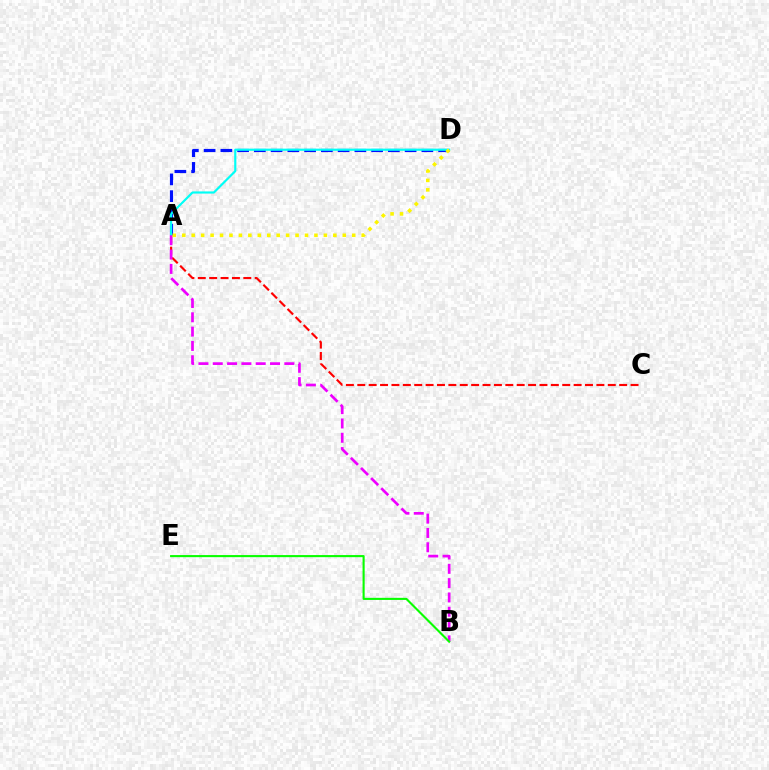{('A', 'D'): [{'color': '#0010ff', 'line_style': 'dashed', 'thickness': 2.28}, {'color': '#00fff6', 'line_style': 'solid', 'thickness': 1.56}, {'color': '#fcf500', 'line_style': 'dotted', 'thickness': 2.57}], ('A', 'C'): [{'color': '#ff0000', 'line_style': 'dashed', 'thickness': 1.55}], ('A', 'B'): [{'color': '#ee00ff', 'line_style': 'dashed', 'thickness': 1.94}], ('B', 'E'): [{'color': '#08ff00', 'line_style': 'solid', 'thickness': 1.52}]}